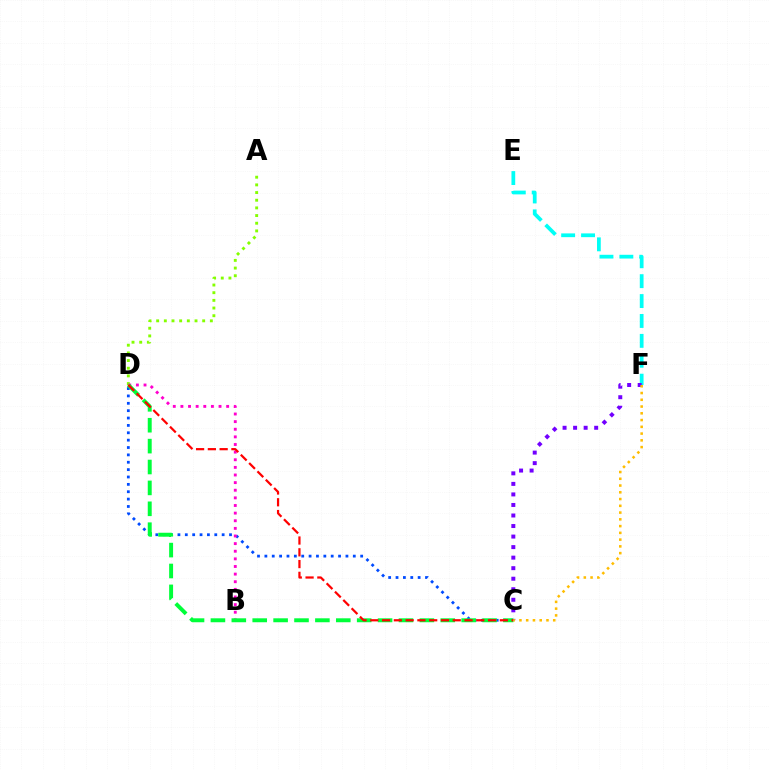{('E', 'F'): [{'color': '#00fff6', 'line_style': 'dashed', 'thickness': 2.7}], ('C', 'D'): [{'color': '#004bff', 'line_style': 'dotted', 'thickness': 2.0}, {'color': '#00ff39', 'line_style': 'dashed', 'thickness': 2.84}, {'color': '#ff0000', 'line_style': 'dashed', 'thickness': 1.6}], ('A', 'D'): [{'color': '#84ff00', 'line_style': 'dotted', 'thickness': 2.08}], ('B', 'D'): [{'color': '#ff00cf', 'line_style': 'dotted', 'thickness': 2.07}], ('C', 'F'): [{'color': '#7200ff', 'line_style': 'dotted', 'thickness': 2.86}, {'color': '#ffbd00', 'line_style': 'dotted', 'thickness': 1.84}]}